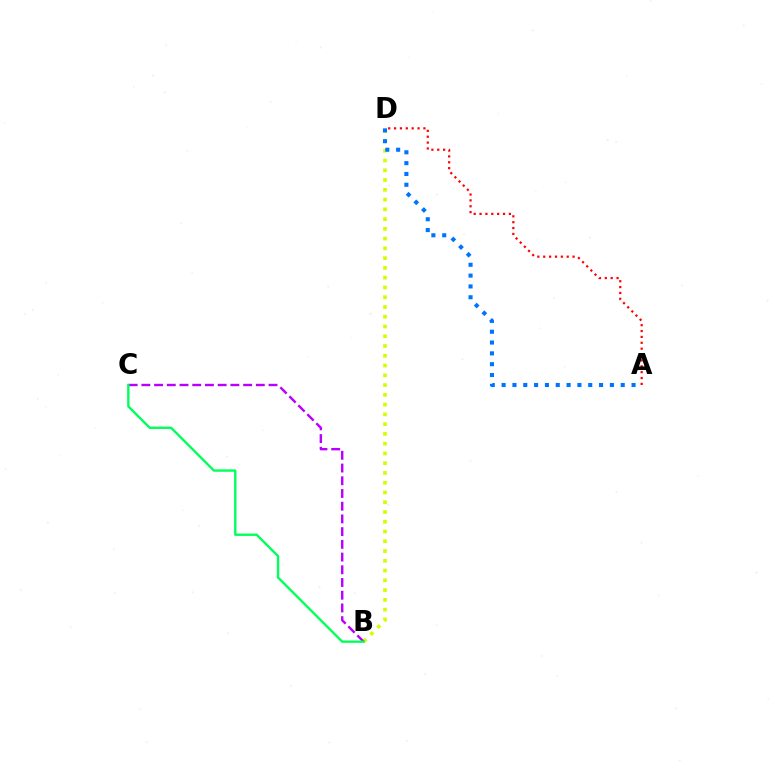{('B', 'D'): [{'color': '#d1ff00', 'line_style': 'dotted', 'thickness': 2.65}], ('A', 'D'): [{'color': '#ff0000', 'line_style': 'dotted', 'thickness': 1.6}, {'color': '#0074ff', 'line_style': 'dotted', 'thickness': 2.94}], ('B', 'C'): [{'color': '#b900ff', 'line_style': 'dashed', 'thickness': 1.73}, {'color': '#00ff5c', 'line_style': 'solid', 'thickness': 1.71}]}